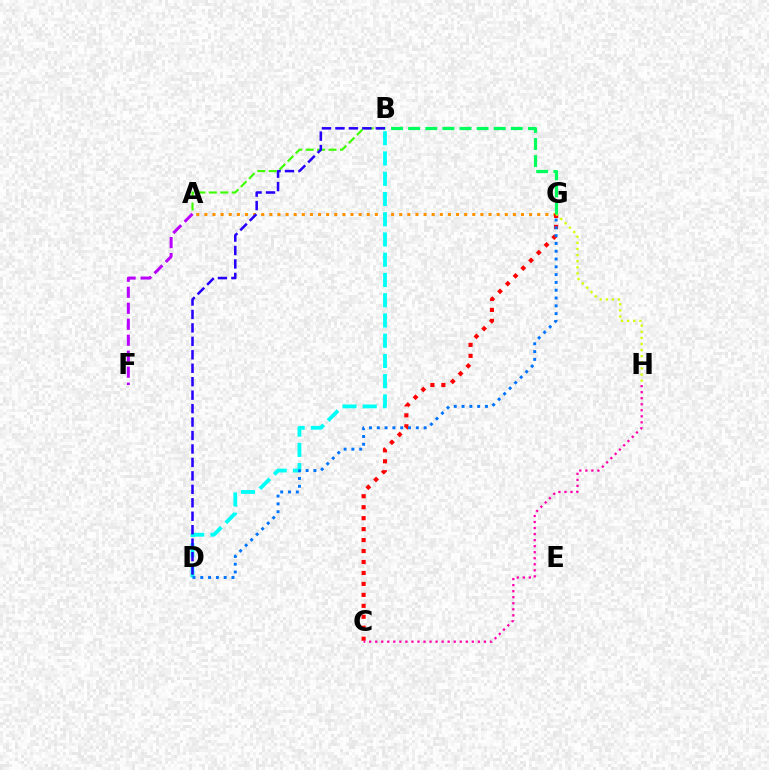{('A', 'G'): [{'color': '#ff9400', 'line_style': 'dotted', 'thickness': 2.21}], ('C', 'G'): [{'color': '#ff0000', 'line_style': 'dotted', 'thickness': 2.98}], ('A', 'B'): [{'color': '#3dff00', 'line_style': 'dashed', 'thickness': 1.56}], ('A', 'F'): [{'color': '#b900ff', 'line_style': 'dashed', 'thickness': 2.17}], ('C', 'H'): [{'color': '#ff00ac', 'line_style': 'dotted', 'thickness': 1.64}], ('B', 'D'): [{'color': '#00fff6', 'line_style': 'dashed', 'thickness': 2.75}, {'color': '#2500ff', 'line_style': 'dashed', 'thickness': 1.83}], ('G', 'H'): [{'color': '#d1ff00', 'line_style': 'dotted', 'thickness': 1.66}], ('D', 'G'): [{'color': '#0074ff', 'line_style': 'dotted', 'thickness': 2.12}], ('B', 'G'): [{'color': '#00ff5c', 'line_style': 'dashed', 'thickness': 2.32}]}